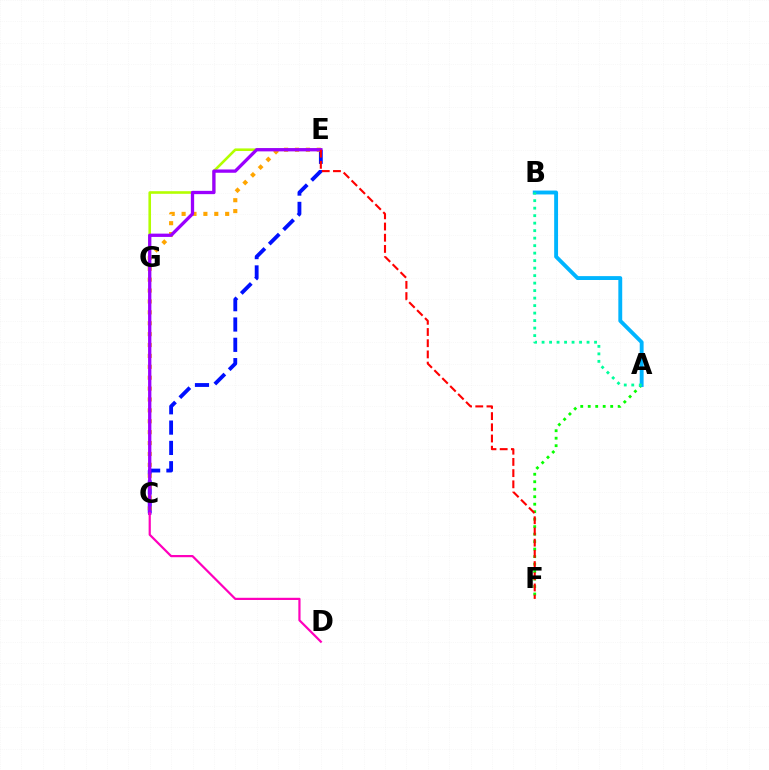{('E', 'G'): [{'color': '#b3ff00', 'line_style': 'solid', 'thickness': 1.87}], ('C', 'E'): [{'color': '#0010ff', 'line_style': 'dashed', 'thickness': 2.76}, {'color': '#ffa500', 'line_style': 'dotted', 'thickness': 2.96}, {'color': '#9b00ff', 'line_style': 'solid', 'thickness': 2.37}], ('A', 'F'): [{'color': '#08ff00', 'line_style': 'dotted', 'thickness': 2.03}], ('C', 'D'): [{'color': '#ff00bd', 'line_style': 'solid', 'thickness': 1.59}], ('E', 'F'): [{'color': '#ff0000', 'line_style': 'dashed', 'thickness': 1.52}], ('A', 'B'): [{'color': '#00b5ff', 'line_style': 'solid', 'thickness': 2.79}, {'color': '#00ff9d', 'line_style': 'dotted', 'thickness': 2.04}]}